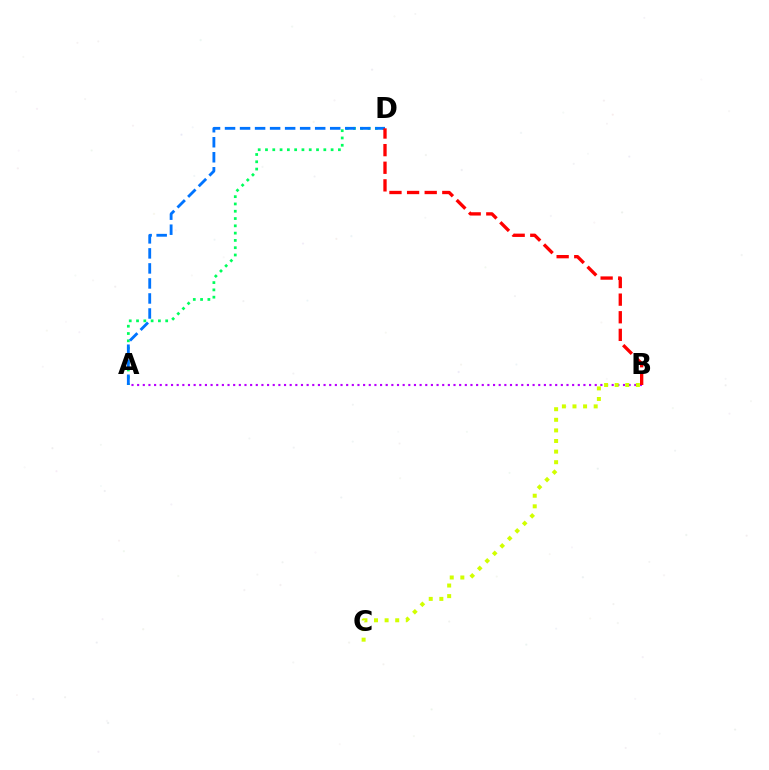{('A', 'D'): [{'color': '#00ff5c', 'line_style': 'dotted', 'thickness': 1.98}, {'color': '#0074ff', 'line_style': 'dashed', 'thickness': 2.04}], ('A', 'B'): [{'color': '#b900ff', 'line_style': 'dotted', 'thickness': 1.53}], ('B', 'C'): [{'color': '#d1ff00', 'line_style': 'dotted', 'thickness': 2.88}], ('B', 'D'): [{'color': '#ff0000', 'line_style': 'dashed', 'thickness': 2.39}]}